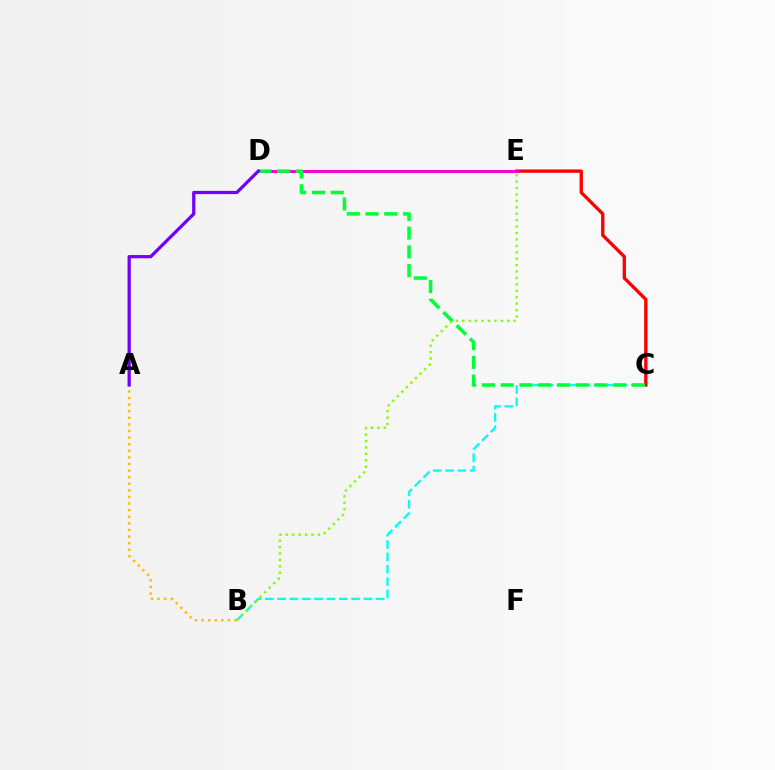{('D', 'E'): [{'color': '#004bff', 'line_style': 'solid', 'thickness': 2.09}, {'color': '#ff00cf', 'line_style': 'solid', 'thickness': 2.09}], ('A', 'B'): [{'color': '#ffbd00', 'line_style': 'dotted', 'thickness': 1.79}], ('B', 'C'): [{'color': '#00fff6', 'line_style': 'dashed', 'thickness': 1.67}], ('C', 'E'): [{'color': '#ff0000', 'line_style': 'solid', 'thickness': 2.4}], ('C', 'D'): [{'color': '#00ff39', 'line_style': 'dashed', 'thickness': 2.55}], ('A', 'D'): [{'color': '#7200ff', 'line_style': 'solid', 'thickness': 2.34}], ('B', 'E'): [{'color': '#84ff00', 'line_style': 'dotted', 'thickness': 1.74}]}